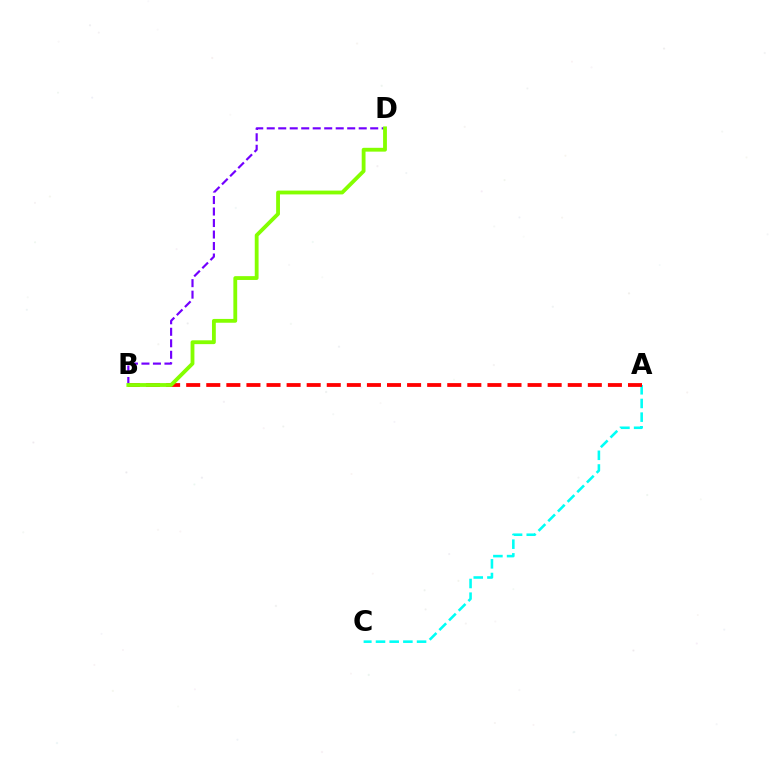{('A', 'C'): [{'color': '#00fff6', 'line_style': 'dashed', 'thickness': 1.86}], ('A', 'B'): [{'color': '#ff0000', 'line_style': 'dashed', 'thickness': 2.73}], ('B', 'D'): [{'color': '#7200ff', 'line_style': 'dashed', 'thickness': 1.56}, {'color': '#84ff00', 'line_style': 'solid', 'thickness': 2.75}]}